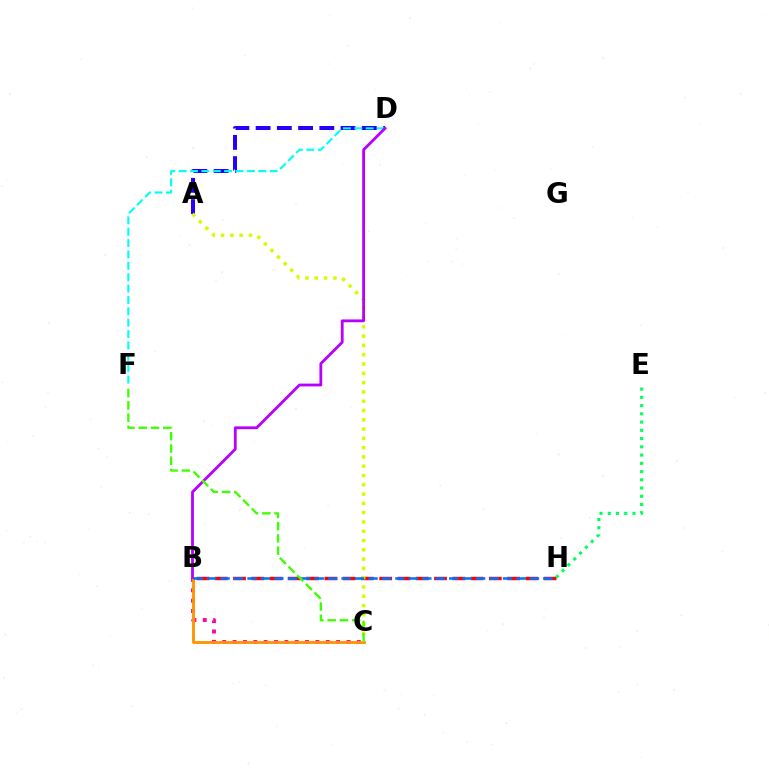{('B', 'C'): [{'color': '#ff00ac', 'line_style': 'dotted', 'thickness': 2.81}, {'color': '#ff9400', 'line_style': 'solid', 'thickness': 2.05}], ('A', 'D'): [{'color': '#2500ff', 'line_style': 'dashed', 'thickness': 2.89}], ('B', 'H'): [{'color': '#ff0000', 'line_style': 'dashed', 'thickness': 2.48}, {'color': '#0074ff', 'line_style': 'dashed', 'thickness': 1.83}], ('A', 'C'): [{'color': '#d1ff00', 'line_style': 'dotted', 'thickness': 2.52}], ('D', 'F'): [{'color': '#00fff6', 'line_style': 'dashed', 'thickness': 1.55}], ('B', 'D'): [{'color': '#b900ff', 'line_style': 'solid', 'thickness': 2.02}], ('E', 'H'): [{'color': '#00ff5c', 'line_style': 'dotted', 'thickness': 2.24}], ('C', 'F'): [{'color': '#3dff00', 'line_style': 'dashed', 'thickness': 1.67}]}